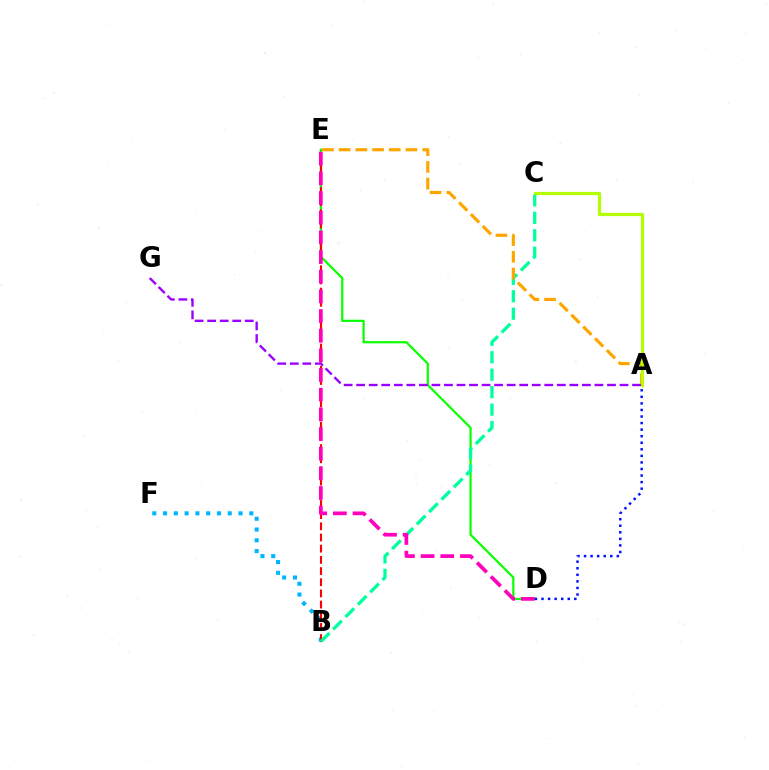{('B', 'F'): [{'color': '#00b5ff', 'line_style': 'dotted', 'thickness': 2.93}], ('D', 'E'): [{'color': '#08ff00', 'line_style': 'solid', 'thickness': 1.59}, {'color': '#ff00bd', 'line_style': 'dashed', 'thickness': 2.67}], ('B', 'E'): [{'color': '#ff0000', 'line_style': 'dashed', 'thickness': 1.52}], ('B', 'C'): [{'color': '#00ff9d', 'line_style': 'dashed', 'thickness': 2.37}], ('A', 'D'): [{'color': '#0010ff', 'line_style': 'dotted', 'thickness': 1.78}], ('A', 'E'): [{'color': '#ffa500', 'line_style': 'dashed', 'thickness': 2.27}], ('A', 'C'): [{'color': '#b3ff00', 'line_style': 'solid', 'thickness': 2.3}], ('A', 'G'): [{'color': '#9b00ff', 'line_style': 'dashed', 'thickness': 1.7}]}